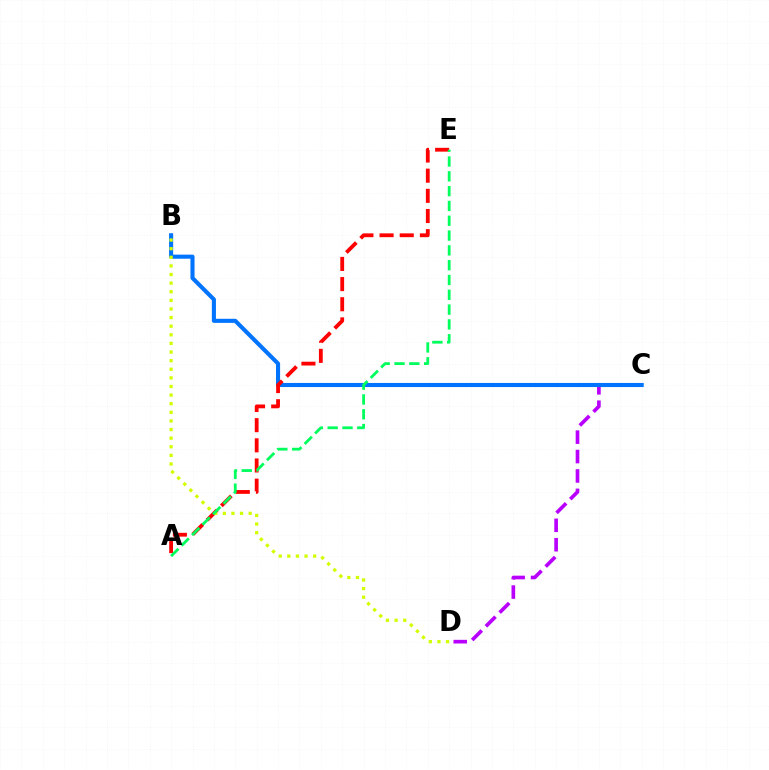{('C', 'D'): [{'color': '#b900ff', 'line_style': 'dashed', 'thickness': 2.64}], ('B', 'C'): [{'color': '#0074ff', 'line_style': 'solid', 'thickness': 2.95}], ('A', 'E'): [{'color': '#ff0000', 'line_style': 'dashed', 'thickness': 2.74}, {'color': '#00ff5c', 'line_style': 'dashed', 'thickness': 2.01}], ('B', 'D'): [{'color': '#d1ff00', 'line_style': 'dotted', 'thickness': 2.34}]}